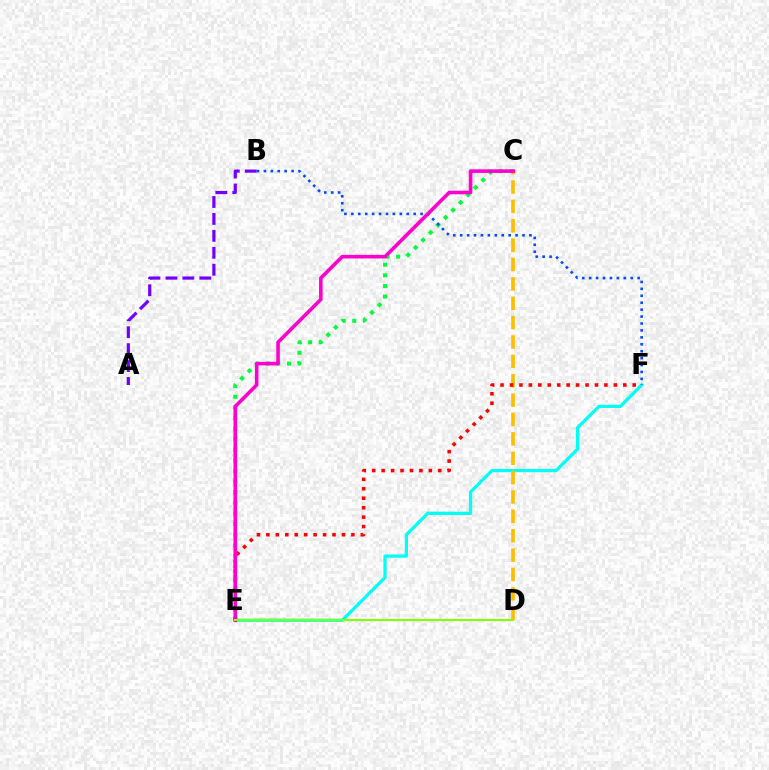{('C', 'E'): [{'color': '#00ff39', 'line_style': 'dotted', 'thickness': 2.88}, {'color': '#ff00cf', 'line_style': 'solid', 'thickness': 2.58}], ('E', 'F'): [{'color': '#00fff6', 'line_style': 'solid', 'thickness': 2.33}, {'color': '#ff0000', 'line_style': 'dotted', 'thickness': 2.57}], ('C', 'D'): [{'color': '#ffbd00', 'line_style': 'dashed', 'thickness': 2.63}], ('B', 'F'): [{'color': '#004bff', 'line_style': 'dotted', 'thickness': 1.88}], ('A', 'B'): [{'color': '#7200ff', 'line_style': 'dashed', 'thickness': 2.3}], ('D', 'E'): [{'color': '#84ff00', 'line_style': 'solid', 'thickness': 1.51}]}